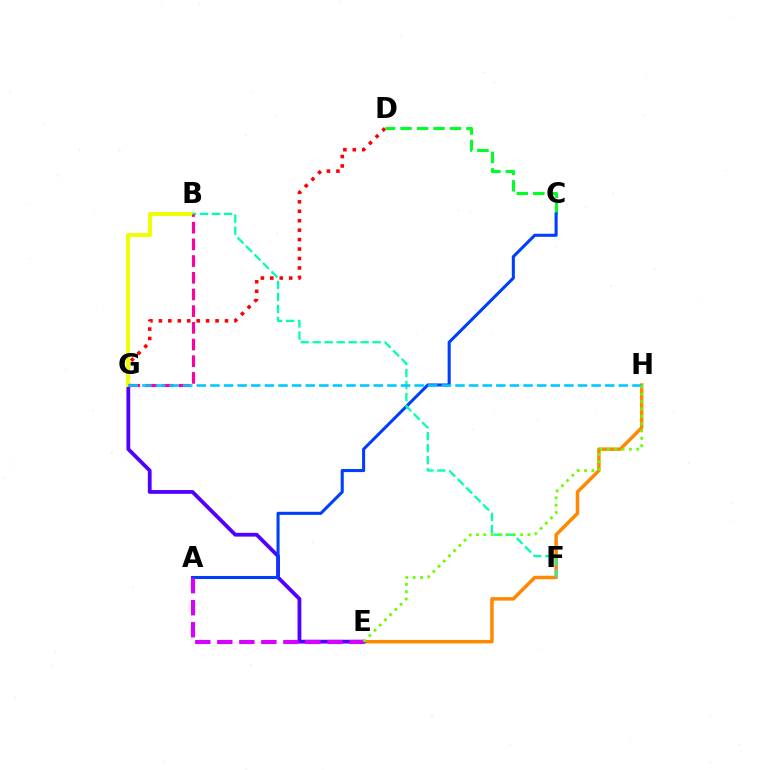{('E', 'H'): [{'color': '#ff8800', 'line_style': 'solid', 'thickness': 2.5}, {'color': '#66ff00', 'line_style': 'dotted', 'thickness': 2.0}], ('E', 'G'): [{'color': '#4f00ff', 'line_style': 'solid', 'thickness': 2.72}], ('D', 'G'): [{'color': '#ff0000', 'line_style': 'dotted', 'thickness': 2.57}], ('C', 'D'): [{'color': '#00ff27', 'line_style': 'dashed', 'thickness': 2.24}], ('A', 'C'): [{'color': '#003fff', 'line_style': 'solid', 'thickness': 2.21}], ('A', 'E'): [{'color': '#d600ff', 'line_style': 'dashed', 'thickness': 2.99}], ('B', 'G'): [{'color': '#eeff00', 'line_style': 'solid', 'thickness': 2.83}, {'color': '#ff00a0', 'line_style': 'dashed', 'thickness': 2.27}], ('B', 'F'): [{'color': '#00ffaf', 'line_style': 'dashed', 'thickness': 1.63}], ('G', 'H'): [{'color': '#00c7ff', 'line_style': 'dashed', 'thickness': 1.85}]}